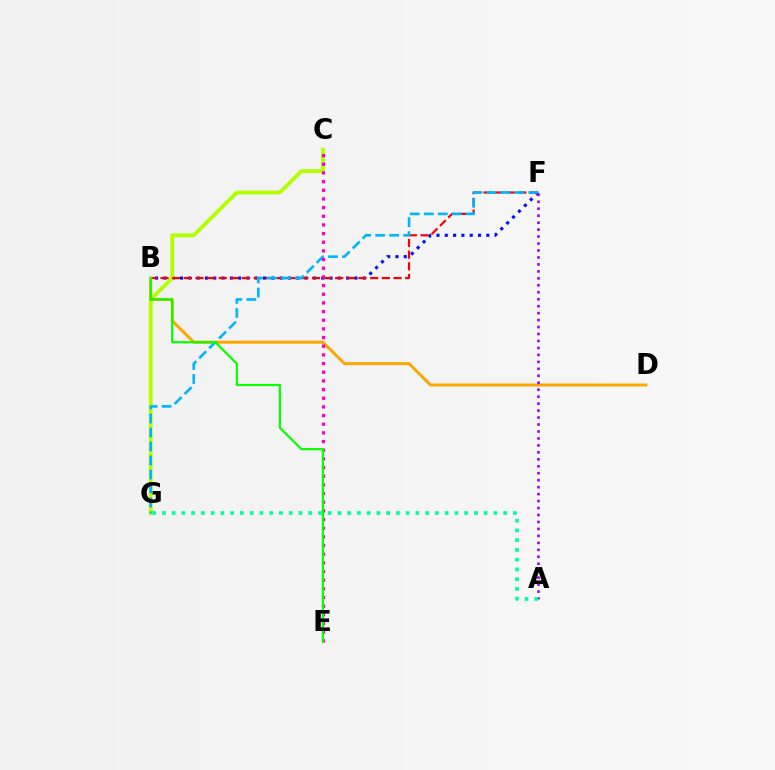{('B', 'F'): [{'color': '#0010ff', 'line_style': 'dotted', 'thickness': 2.26}, {'color': '#ff0000', 'line_style': 'dashed', 'thickness': 1.58}], ('C', 'G'): [{'color': '#b3ff00', 'line_style': 'solid', 'thickness': 2.76}], ('B', 'D'): [{'color': '#ffa500', 'line_style': 'solid', 'thickness': 2.13}], ('F', 'G'): [{'color': '#00b5ff', 'line_style': 'dashed', 'thickness': 1.9}], ('A', 'F'): [{'color': '#9b00ff', 'line_style': 'dotted', 'thickness': 1.89}], ('C', 'E'): [{'color': '#ff00bd', 'line_style': 'dotted', 'thickness': 2.35}], ('B', 'E'): [{'color': '#08ff00', 'line_style': 'solid', 'thickness': 1.59}], ('A', 'G'): [{'color': '#00ff9d', 'line_style': 'dotted', 'thickness': 2.65}]}